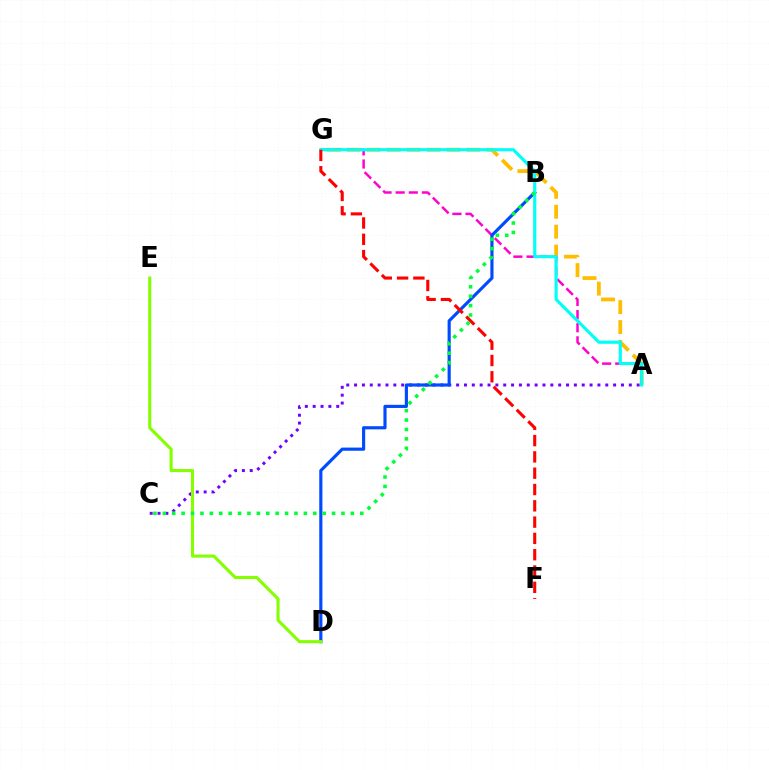{('A', 'C'): [{'color': '#7200ff', 'line_style': 'dotted', 'thickness': 2.13}], ('A', 'G'): [{'color': '#ffbd00', 'line_style': 'dashed', 'thickness': 2.71}, {'color': '#ff00cf', 'line_style': 'dashed', 'thickness': 1.78}, {'color': '#00fff6', 'line_style': 'solid', 'thickness': 2.26}], ('B', 'D'): [{'color': '#004bff', 'line_style': 'solid', 'thickness': 2.27}], ('D', 'E'): [{'color': '#84ff00', 'line_style': 'solid', 'thickness': 2.22}], ('F', 'G'): [{'color': '#ff0000', 'line_style': 'dashed', 'thickness': 2.21}], ('B', 'C'): [{'color': '#00ff39', 'line_style': 'dotted', 'thickness': 2.55}]}